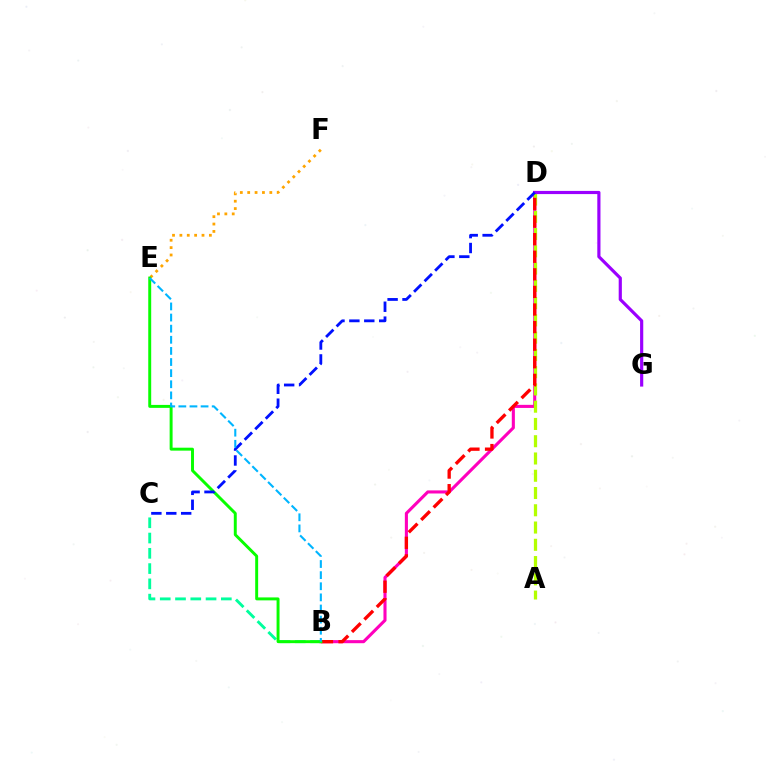{('B', 'D'): [{'color': '#ff00bd', 'line_style': 'solid', 'thickness': 2.22}, {'color': '#ff0000', 'line_style': 'dashed', 'thickness': 2.39}], ('E', 'F'): [{'color': '#ffa500', 'line_style': 'dotted', 'thickness': 2.0}], ('A', 'D'): [{'color': '#b3ff00', 'line_style': 'dashed', 'thickness': 2.35}], ('B', 'C'): [{'color': '#00ff9d', 'line_style': 'dashed', 'thickness': 2.07}], ('D', 'G'): [{'color': '#9b00ff', 'line_style': 'solid', 'thickness': 2.28}], ('B', 'E'): [{'color': '#08ff00', 'line_style': 'solid', 'thickness': 2.12}, {'color': '#00b5ff', 'line_style': 'dashed', 'thickness': 1.51}], ('C', 'D'): [{'color': '#0010ff', 'line_style': 'dashed', 'thickness': 2.02}]}